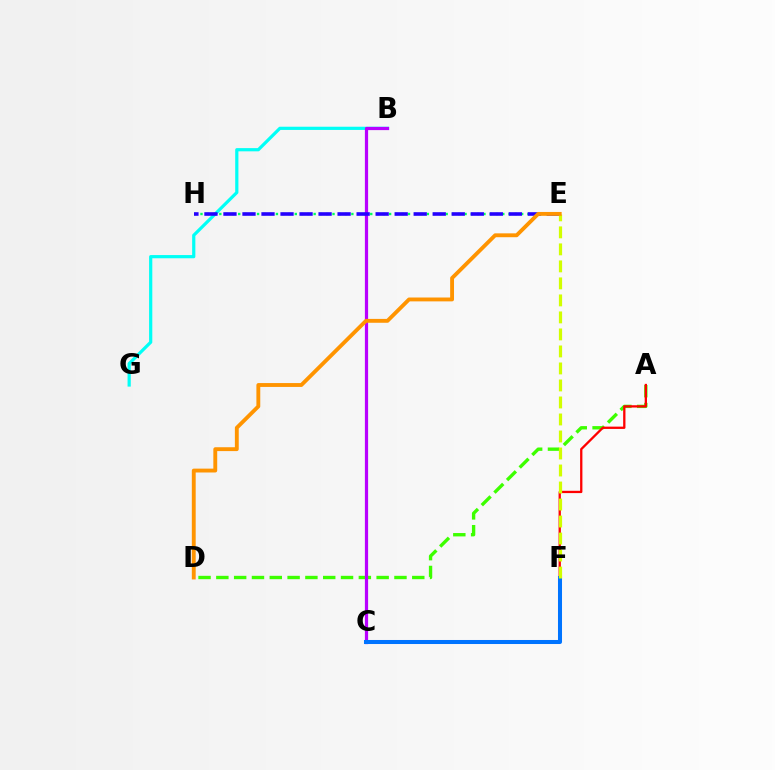{('B', 'G'): [{'color': '#00fff6', 'line_style': 'solid', 'thickness': 2.31}], ('A', 'D'): [{'color': '#3dff00', 'line_style': 'dashed', 'thickness': 2.42}], ('C', 'F'): [{'color': '#ff00ac', 'line_style': 'dotted', 'thickness': 2.06}, {'color': '#0074ff', 'line_style': 'solid', 'thickness': 2.9}], ('E', 'H'): [{'color': '#00ff5c', 'line_style': 'dotted', 'thickness': 1.71}, {'color': '#2500ff', 'line_style': 'dashed', 'thickness': 2.58}], ('B', 'C'): [{'color': '#b900ff', 'line_style': 'solid', 'thickness': 2.32}], ('A', 'F'): [{'color': '#ff0000', 'line_style': 'solid', 'thickness': 1.66}], ('E', 'F'): [{'color': '#d1ff00', 'line_style': 'dashed', 'thickness': 2.31}], ('D', 'E'): [{'color': '#ff9400', 'line_style': 'solid', 'thickness': 2.78}]}